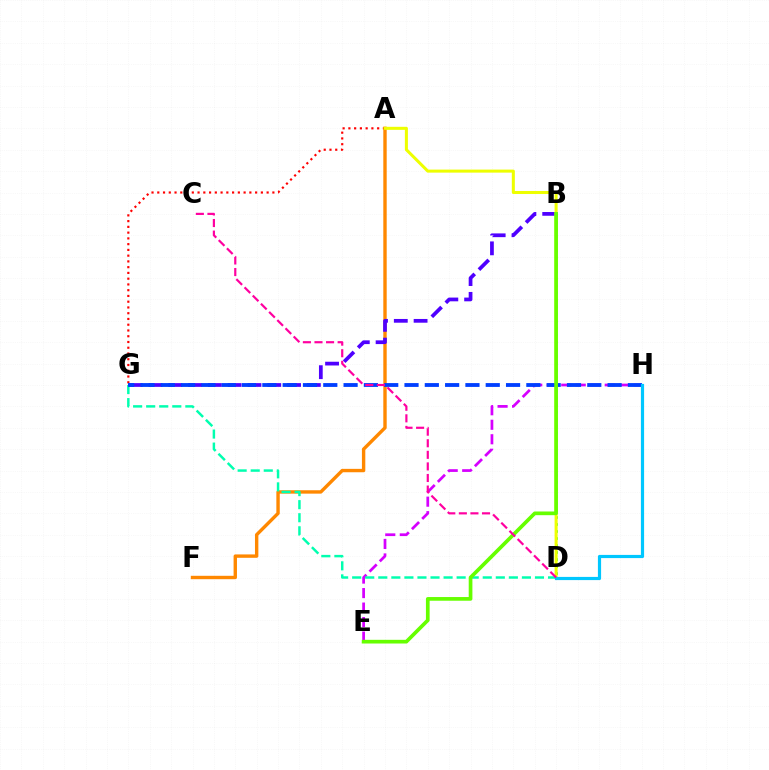{('B', 'D'): [{'color': '#00ff27', 'line_style': 'dotted', 'thickness': 1.91}], ('A', 'F'): [{'color': '#ff8800', 'line_style': 'solid', 'thickness': 2.44}], ('E', 'H'): [{'color': '#d600ff', 'line_style': 'dashed', 'thickness': 1.97}], ('A', 'G'): [{'color': '#ff0000', 'line_style': 'dotted', 'thickness': 1.56}], ('B', 'G'): [{'color': '#4f00ff', 'line_style': 'dashed', 'thickness': 2.69}], ('A', 'D'): [{'color': '#eeff00', 'line_style': 'solid', 'thickness': 2.19}], ('D', 'G'): [{'color': '#00ffaf', 'line_style': 'dashed', 'thickness': 1.77}], ('G', 'H'): [{'color': '#003fff', 'line_style': 'dashed', 'thickness': 2.76}], ('B', 'E'): [{'color': '#66ff00', 'line_style': 'solid', 'thickness': 2.66}], ('D', 'H'): [{'color': '#00c7ff', 'line_style': 'solid', 'thickness': 2.29}], ('C', 'D'): [{'color': '#ff00a0', 'line_style': 'dashed', 'thickness': 1.57}]}